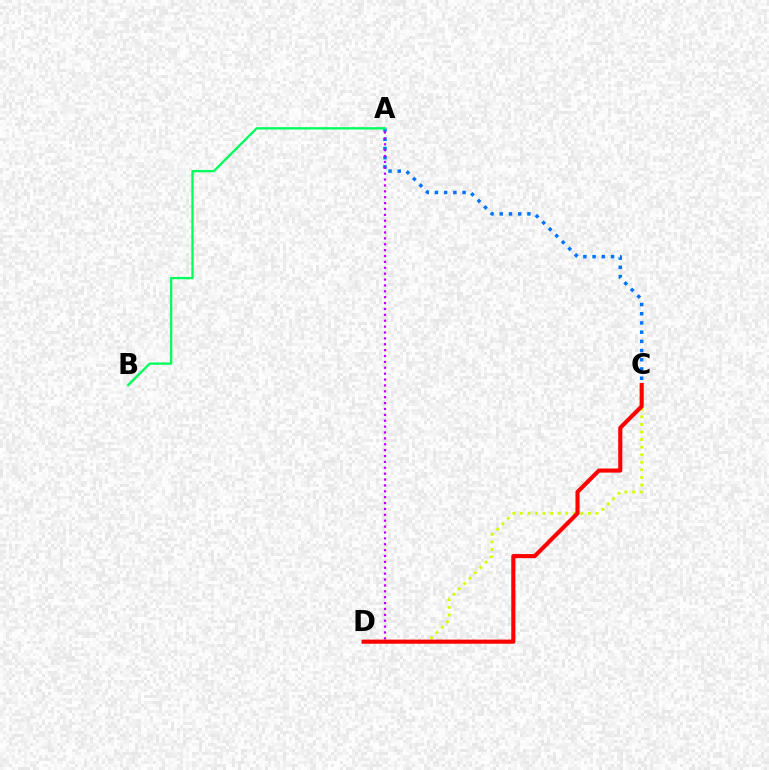{('A', 'C'): [{'color': '#0074ff', 'line_style': 'dotted', 'thickness': 2.5}], ('C', 'D'): [{'color': '#d1ff00', 'line_style': 'dotted', 'thickness': 2.06}, {'color': '#ff0000', 'line_style': 'solid', 'thickness': 2.96}], ('A', 'B'): [{'color': '#00ff5c', 'line_style': 'solid', 'thickness': 1.68}], ('A', 'D'): [{'color': '#b900ff', 'line_style': 'dotted', 'thickness': 1.6}]}